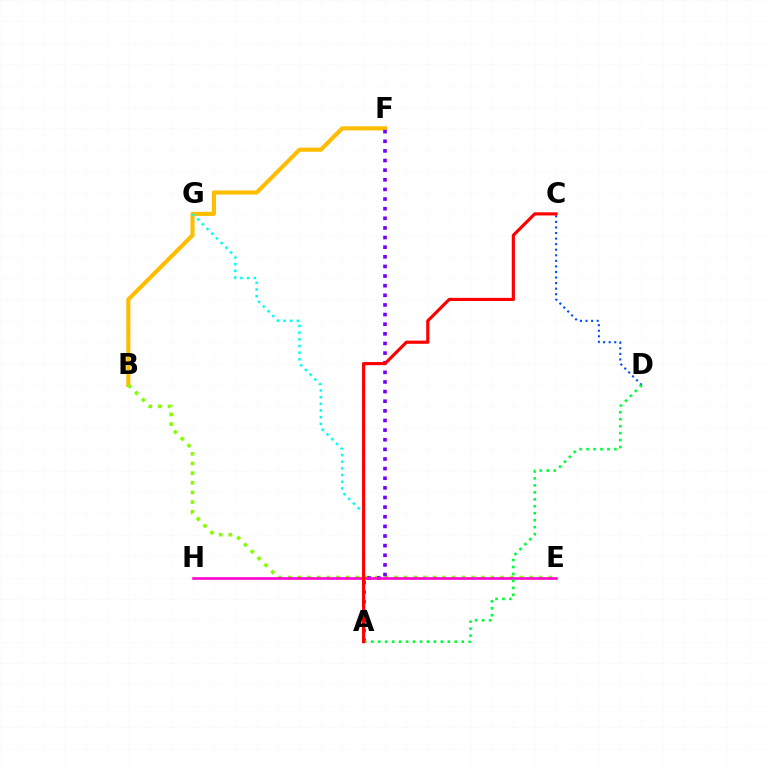{('B', 'F'): [{'color': '#ffbd00', 'line_style': 'solid', 'thickness': 2.96}], ('B', 'E'): [{'color': '#84ff00', 'line_style': 'dotted', 'thickness': 2.62}], ('A', 'F'): [{'color': '#7200ff', 'line_style': 'dotted', 'thickness': 2.62}], ('E', 'H'): [{'color': '#ff00cf', 'line_style': 'solid', 'thickness': 1.86}], ('A', 'G'): [{'color': '#00fff6', 'line_style': 'dotted', 'thickness': 1.81}], ('C', 'D'): [{'color': '#004bff', 'line_style': 'dotted', 'thickness': 1.51}], ('A', 'D'): [{'color': '#00ff39', 'line_style': 'dotted', 'thickness': 1.89}], ('A', 'C'): [{'color': '#ff0000', 'line_style': 'solid', 'thickness': 2.27}]}